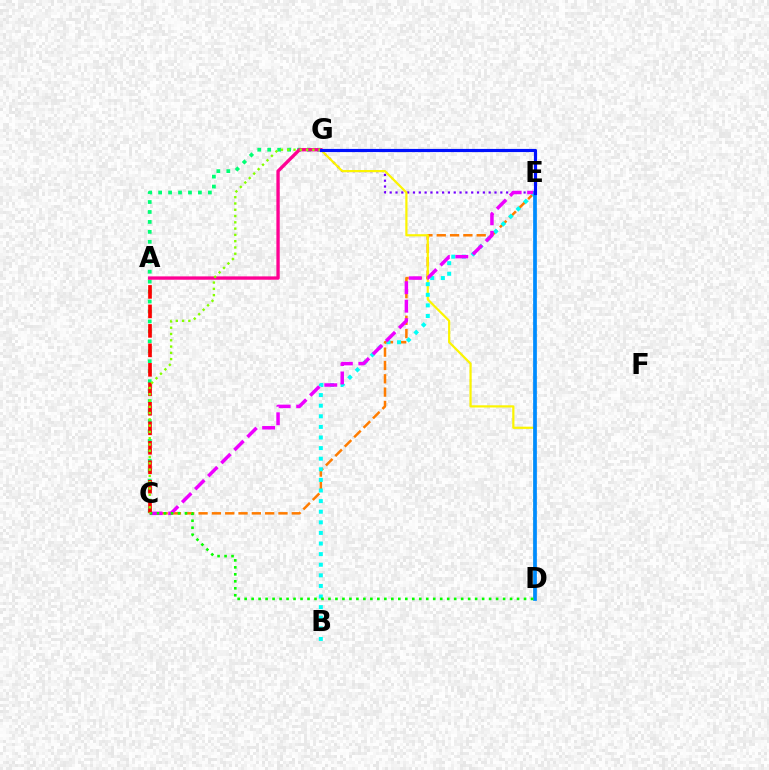{('C', 'E'): [{'color': '#ff7c00', 'line_style': 'dashed', 'thickness': 1.81}, {'color': '#ee00ff', 'line_style': 'dashed', 'thickness': 2.51}], ('C', 'G'): [{'color': '#00ff74', 'line_style': 'dotted', 'thickness': 2.7}, {'color': '#84ff00', 'line_style': 'dotted', 'thickness': 1.71}], ('E', 'G'): [{'color': '#7200ff', 'line_style': 'dotted', 'thickness': 1.58}, {'color': '#0010ff', 'line_style': 'solid', 'thickness': 2.28}], ('D', 'G'): [{'color': '#fcf500', 'line_style': 'solid', 'thickness': 1.59}], ('B', 'E'): [{'color': '#00fff6', 'line_style': 'dotted', 'thickness': 2.88}], ('A', 'C'): [{'color': '#ff0000', 'line_style': 'dashed', 'thickness': 2.65}], ('D', 'E'): [{'color': '#008cff', 'line_style': 'solid', 'thickness': 2.69}], ('A', 'G'): [{'color': '#ff0094', 'line_style': 'solid', 'thickness': 2.4}], ('C', 'D'): [{'color': '#08ff00', 'line_style': 'dotted', 'thickness': 1.9}]}